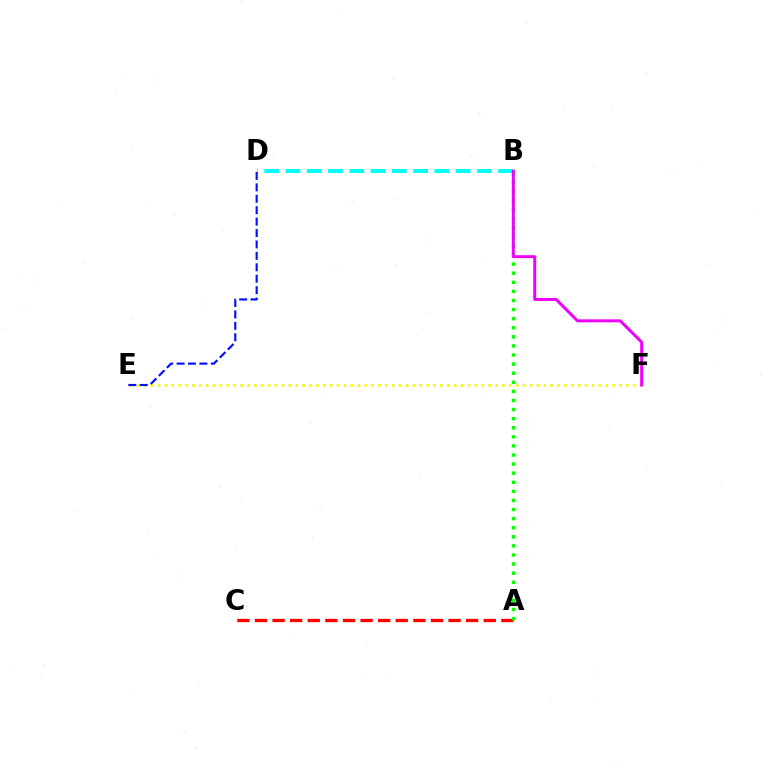{('A', 'C'): [{'color': '#ff0000', 'line_style': 'dashed', 'thickness': 2.39}], ('E', 'F'): [{'color': '#fcf500', 'line_style': 'dotted', 'thickness': 1.87}], ('B', 'D'): [{'color': '#00fff6', 'line_style': 'dashed', 'thickness': 2.89}], ('A', 'B'): [{'color': '#08ff00', 'line_style': 'dotted', 'thickness': 2.47}], ('D', 'E'): [{'color': '#0010ff', 'line_style': 'dashed', 'thickness': 1.55}], ('B', 'F'): [{'color': '#ee00ff', 'line_style': 'solid', 'thickness': 2.14}]}